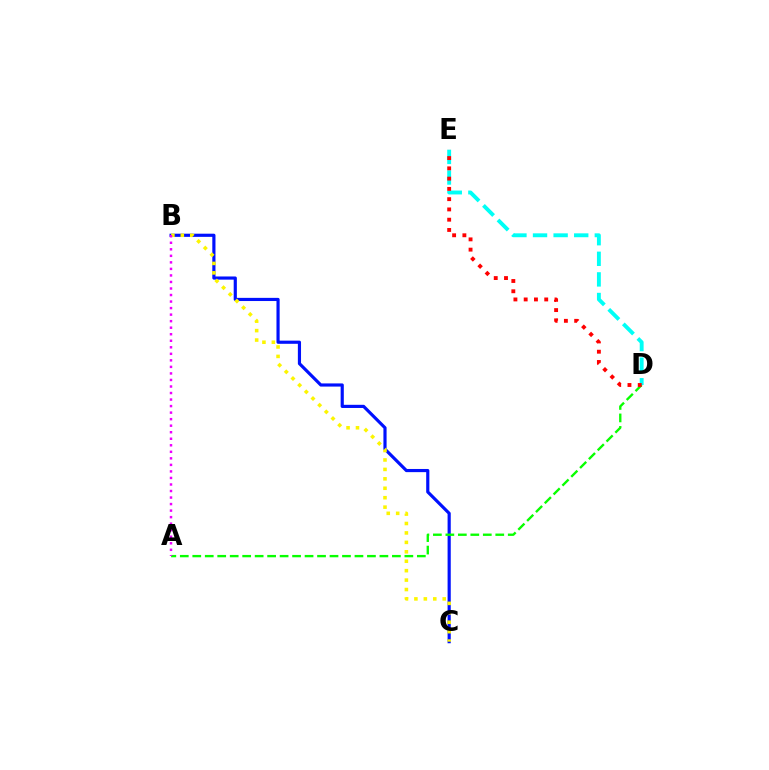{('B', 'C'): [{'color': '#0010ff', 'line_style': 'solid', 'thickness': 2.28}, {'color': '#fcf500', 'line_style': 'dotted', 'thickness': 2.56}], ('D', 'E'): [{'color': '#00fff6', 'line_style': 'dashed', 'thickness': 2.8}, {'color': '#ff0000', 'line_style': 'dotted', 'thickness': 2.79}], ('A', 'D'): [{'color': '#08ff00', 'line_style': 'dashed', 'thickness': 1.69}], ('A', 'B'): [{'color': '#ee00ff', 'line_style': 'dotted', 'thickness': 1.77}]}